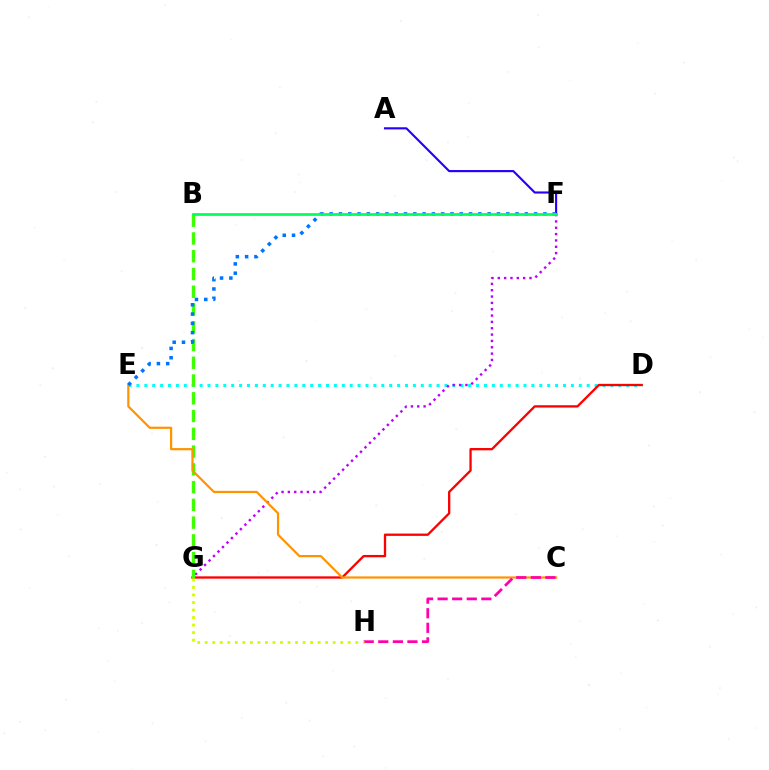{('D', 'E'): [{'color': '#00fff6', 'line_style': 'dotted', 'thickness': 2.15}], ('D', 'G'): [{'color': '#ff0000', 'line_style': 'solid', 'thickness': 1.67}], ('F', 'G'): [{'color': '#b900ff', 'line_style': 'dotted', 'thickness': 1.72}], ('B', 'G'): [{'color': '#3dff00', 'line_style': 'dashed', 'thickness': 2.41}], ('C', 'E'): [{'color': '#ff9400', 'line_style': 'solid', 'thickness': 1.59}], ('A', 'F'): [{'color': '#2500ff', 'line_style': 'solid', 'thickness': 1.54}], ('C', 'H'): [{'color': '#ff00ac', 'line_style': 'dashed', 'thickness': 1.98}], ('G', 'H'): [{'color': '#d1ff00', 'line_style': 'dotted', 'thickness': 2.05}], ('E', 'F'): [{'color': '#0074ff', 'line_style': 'dotted', 'thickness': 2.53}], ('B', 'F'): [{'color': '#00ff5c', 'line_style': 'solid', 'thickness': 1.96}]}